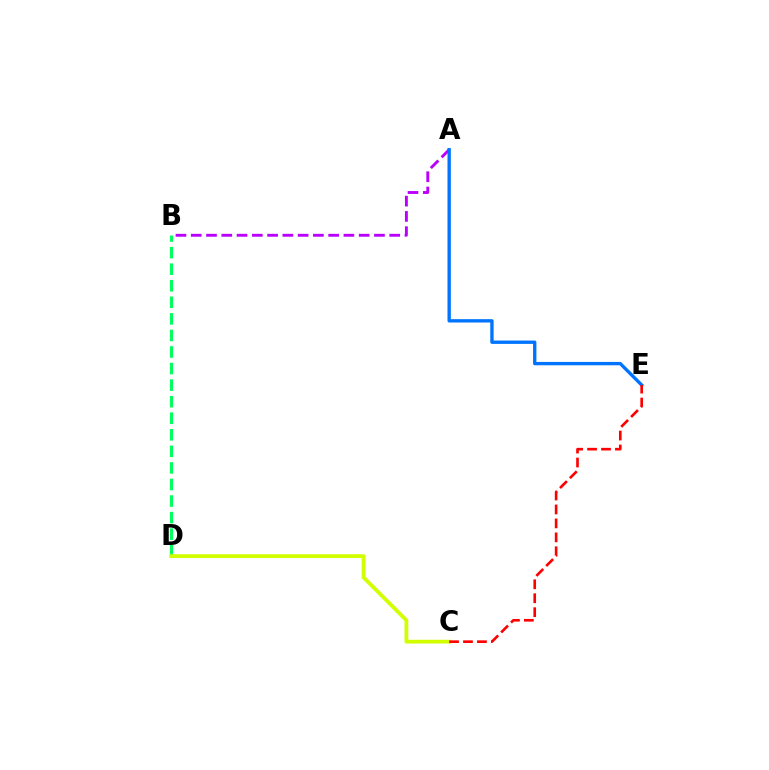{('B', 'D'): [{'color': '#00ff5c', 'line_style': 'dashed', 'thickness': 2.25}], ('A', 'B'): [{'color': '#b900ff', 'line_style': 'dashed', 'thickness': 2.07}], ('A', 'E'): [{'color': '#0074ff', 'line_style': 'solid', 'thickness': 2.41}], ('C', 'D'): [{'color': '#d1ff00', 'line_style': 'solid', 'thickness': 2.73}], ('C', 'E'): [{'color': '#ff0000', 'line_style': 'dashed', 'thickness': 1.89}]}